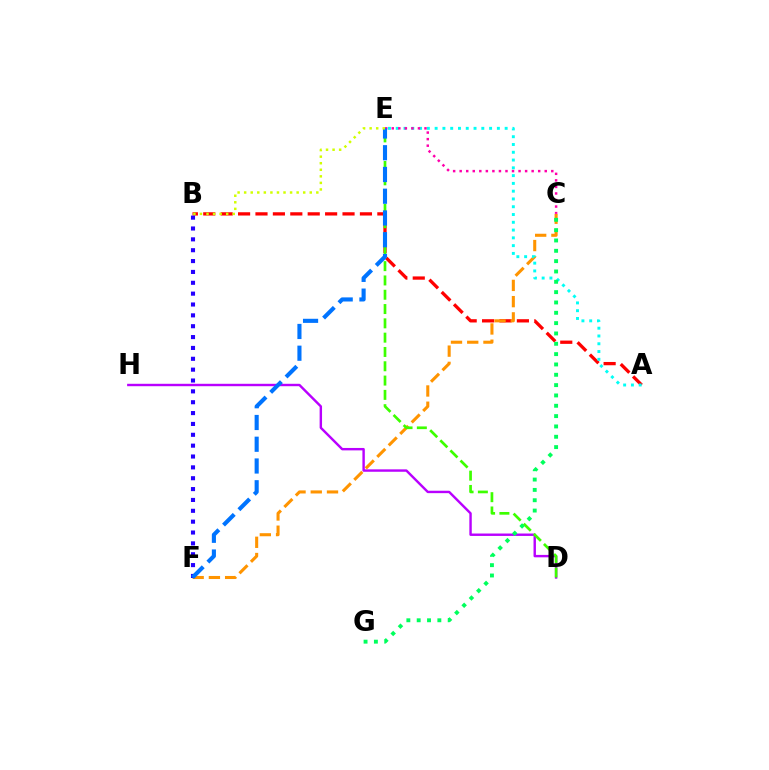{('A', 'B'): [{'color': '#ff0000', 'line_style': 'dashed', 'thickness': 2.36}], ('D', 'H'): [{'color': '#b900ff', 'line_style': 'solid', 'thickness': 1.74}], ('C', 'F'): [{'color': '#ff9400', 'line_style': 'dashed', 'thickness': 2.21}], ('A', 'E'): [{'color': '#00fff6', 'line_style': 'dotted', 'thickness': 2.11}], ('D', 'E'): [{'color': '#3dff00', 'line_style': 'dashed', 'thickness': 1.94}], ('C', 'E'): [{'color': '#ff00ac', 'line_style': 'dotted', 'thickness': 1.78}], ('C', 'G'): [{'color': '#00ff5c', 'line_style': 'dotted', 'thickness': 2.81}], ('B', 'F'): [{'color': '#2500ff', 'line_style': 'dotted', 'thickness': 2.95}], ('E', 'F'): [{'color': '#0074ff', 'line_style': 'dashed', 'thickness': 2.95}], ('B', 'E'): [{'color': '#d1ff00', 'line_style': 'dotted', 'thickness': 1.78}]}